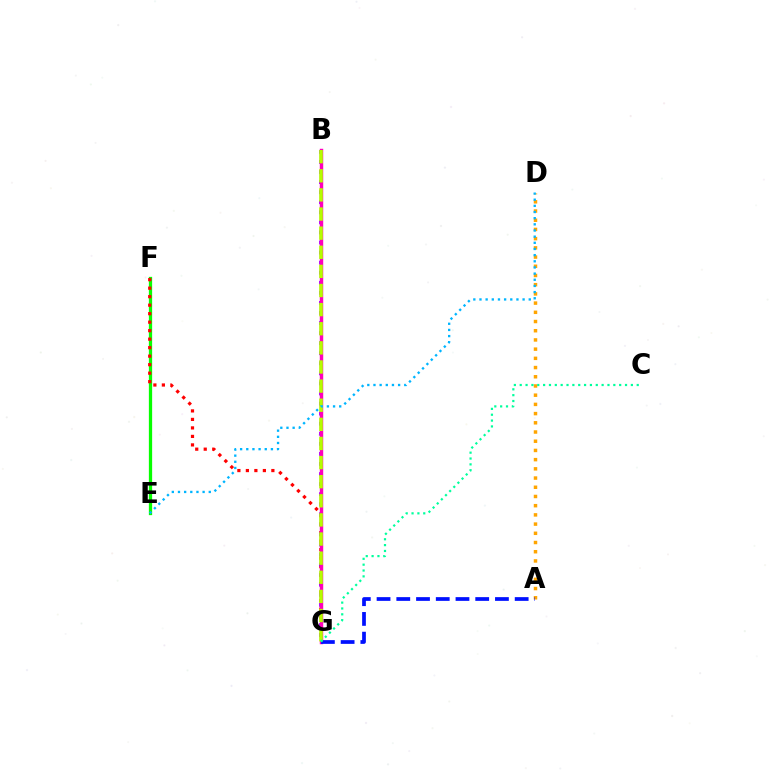{('E', 'F'): [{'color': '#08ff00', 'line_style': 'solid', 'thickness': 2.36}], ('F', 'G'): [{'color': '#ff0000', 'line_style': 'dotted', 'thickness': 2.31}], ('B', 'G'): [{'color': '#9b00ff', 'line_style': 'dotted', 'thickness': 2.74}, {'color': '#ff00bd', 'line_style': 'solid', 'thickness': 2.47}, {'color': '#b3ff00', 'line_style': 'dashed', 'thickness': 2.6}], ('A', 'D'): [{'color': '#ffa500', 'line_style': 'dotted', 'thickness': 2.5}], ('A', 'G'): [{'color': '#0010ff', 'line_style': 'dashed', 'thickness': 2.68}], ('C', 'G'): [{'color': '#00ff9d', 'line_style': 'dotted', 'thickness': 1.59}], ('D', 'E'): [{'color': '#00b5ff', 'line_style': 'dotted', 'thickness': 1.67}]}